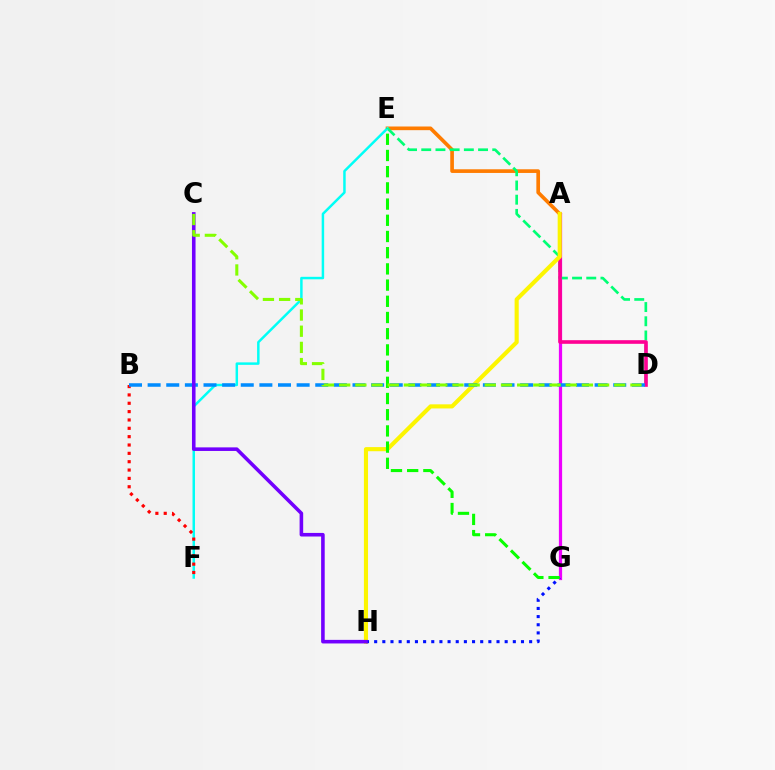{('A', 'G'): [{'color': '#ee00ff', 'line_style': 'solid', 'thickness': 2.34}], ('A', 'E'): [{'color': '#ff7c00', 'line_style': 'solid', 'thickness': 2.64}], ('D', 'E'): [{'color': '#00ff74', 'line_style': 'dashed', 'thickness': 1.93}], ('E', 'F'): [{'color': '#00fff6', 'line_style': 'solid', 'thickness': 1.78}], ('A', 'D'): [{'color': '#ff0094', 'line_style': 'solid', 'thickness': 2.62}], ('B', 'F'): [{'color': '#ff0000', 'line_style': 'dotted', 'thickness': 2.27}], ('A', 'H'): [{'color': '#fcf500', 'line_style': 'solid', 'thickness': 2.96}], ('G', 'H'): [{'color': '#0010ff', 'line_style': 'dotted', 'thickness': 2.22}], ('B', 'D'): [{'color': '#008cff', 'line_style': 'dashed', 'thickness': 2.53}], ('C', 'H'): [{'color': '#7200ff', 'line_style': 'solid', 'thickness': 2.58}], ('E', 'G'): [{'color': '#08ff00', 'line_style': 'dashed', 'thickness': 2.2}], ('C', 'D'): [{'color': '#84ff00', 'line_style': 'dashed', 'thickness': 2.2}]}